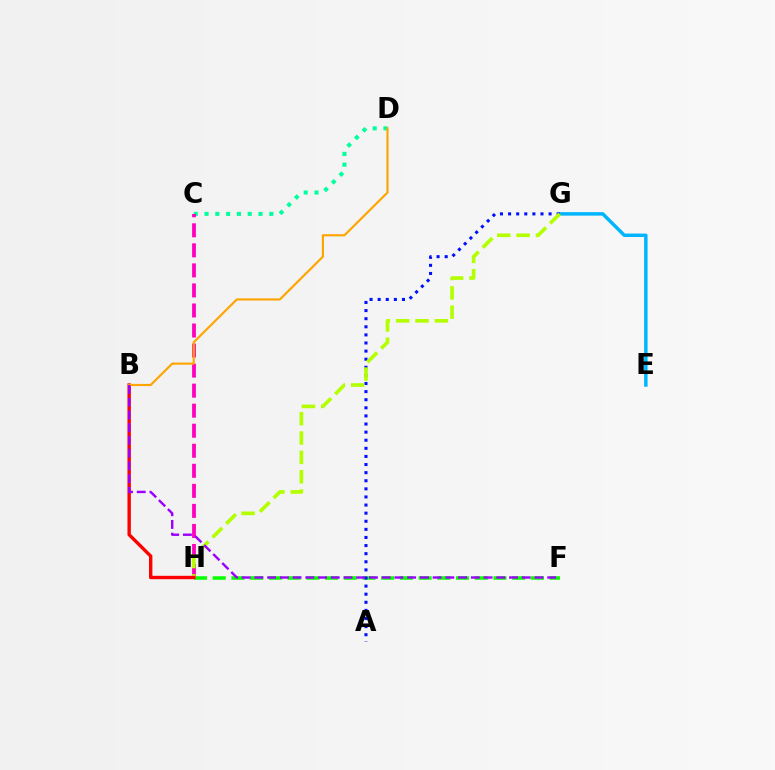{('F', 'H'): [{'color': '#08ff00', 'line_style': 'dashed', 'thickness': 2.54}], ('E', 'G'): [{'color': '#00b5ff', 'line_style': 'solid', 'thickness': 2.5}], ('C', 'D'): [{'color': '#00ff9d', 'line_style': 'dotted', 'thickness': 2.93}], ('C', 'H'): [{'color': '#ff00bd', 'line_style': 'dashed', 'thickness': 2.72}], ('A', 'G'): [{'color': '#0010ff', 'line_style': 'dotted', 'thickness': 2.2}], ('G', 'H'): [{'color': '#b3ff00', 'line_style': 'dashed', 'thickness': 2.63}], ('B', 'H'): [{'color': '#ff0000', 'line_style': 'solid', 'thickness': 2.44}], ('B', 'D'): [{'color': '#ffa500', 'line_style': 'solid', 'thickness': 1.56}], ('B', 'F'): [{'color': '#9b00ff', 'line_style': 'dashed', 'thickness': 1.73}]}